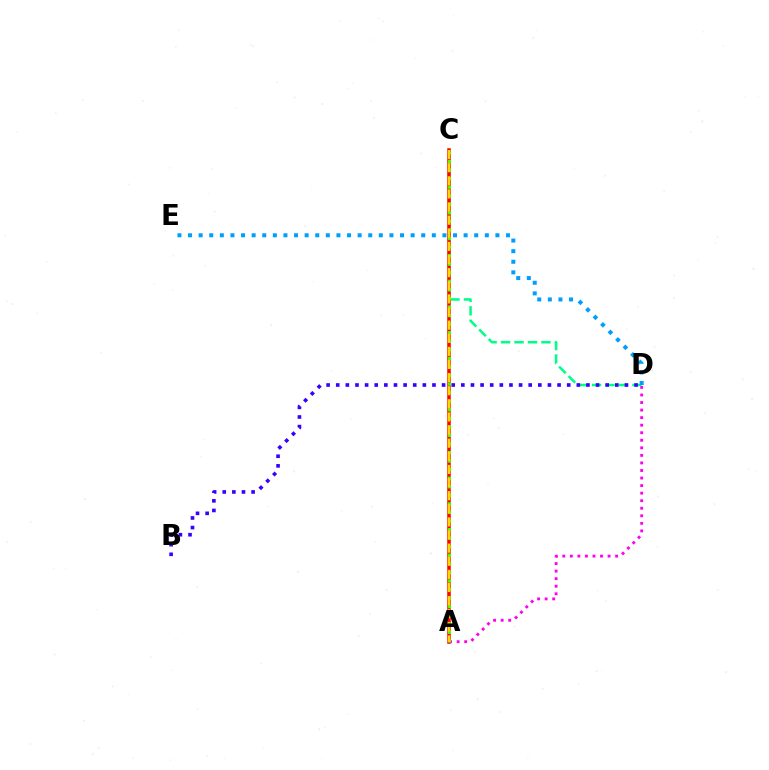{('C', 'D'): [{'color': '#00ff86', 'line_style': 'dashed', 'thickness': 1.83}], ('A', 'C'): [{'color': '#ff0000', 'line_style': 'solid', 'thickness': 2.53}, {'color': '#4fff00', 'line_style': 'dotted', 'thickness': 2.33}, {'color': '#ffd500', 'line_style': 'dashed', 'thickness': 1.78}], ('B', 'D'): [{'color': '#3700ff', 'line_style': 'dotted', 'thickness': 2.61}], ('A', 'D'): [{'color': '#ff00ed', 'line_style': 'dotted', 'thickness': 2.05}], ('D', 'E'): [{'color': '#009eff', 'line_style': 'dotted', 'thickness': 2.88}]}